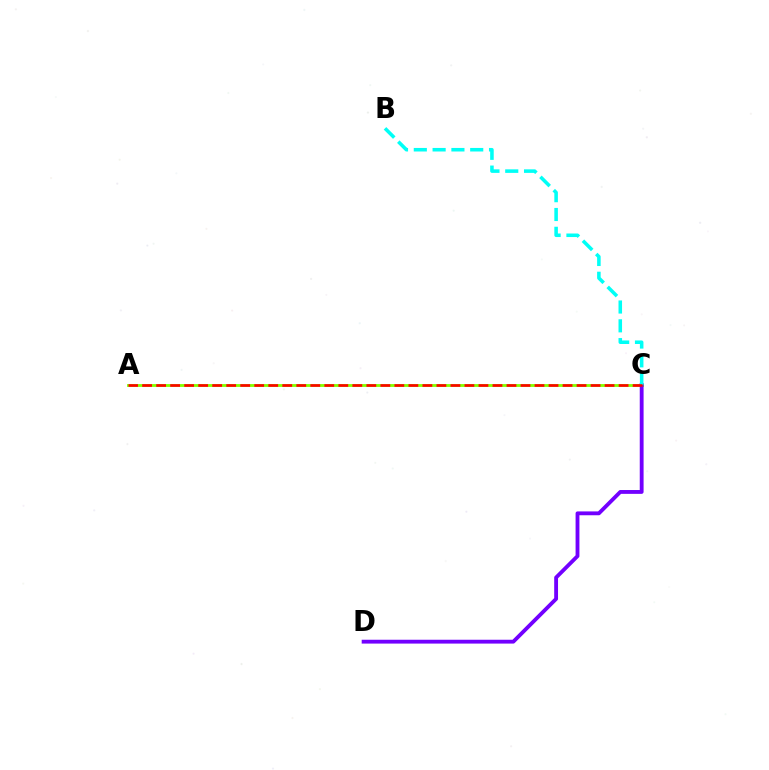{('A', 'C'): [{'color': '#84ff00', 'line_style': 'solid', 'thickness': 2.04}, {'color': '#ff0000', 'line_style': 'dashed', 'thickness': 1.9}], ('C', 'D'): [{'color': '#7200ff', 'line_style': 'solid', 'thickness': 2.76}], ('B', 'C'): [{'color': '#00fff6', 'line_style': 'dashed', 'thickness': 2.55}]}